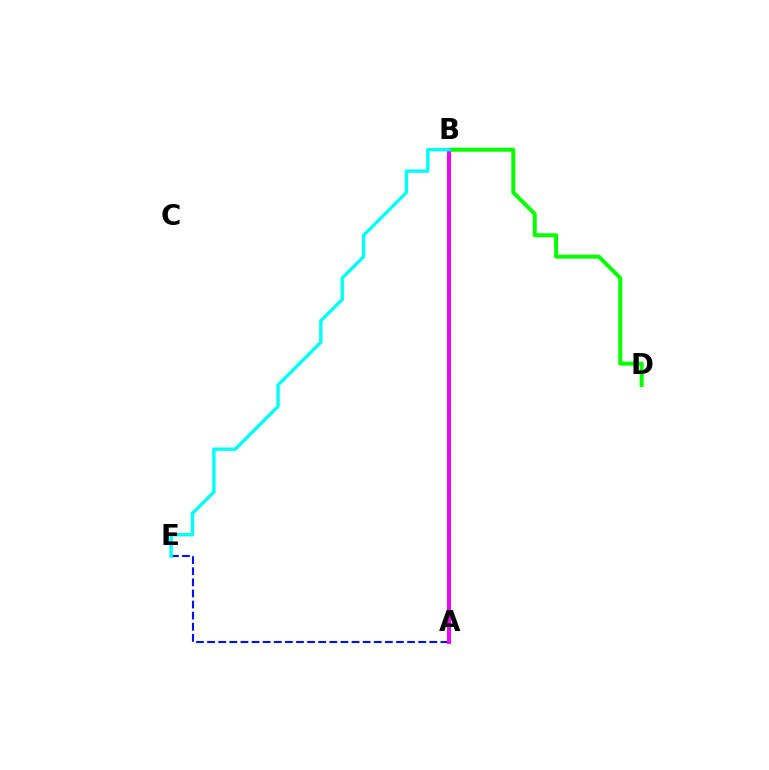{('A', 'E'): [{'color': '#0010ff', 'line_style': 'dashed', 'thickness': 1.51}], ('B', 'D'): [{'color': '#08ff00', 'line_style': 'solid', 'thickness': 2.87}], ('A', 'B'): [{'color': '#fcf500', 'line_style': 'solid', 'thickness': 2.64}, {'color': '#ff0000', 'line_style': 'dashed', 'thickness': 1.81}, {'color': '#ee00ff', 'line_style': 'solid', 'thickness': 2.84}], ('B', 'E'): [{'color': '#00fff6', 'line_style': 'solid', 'thickness': 2.44}]}